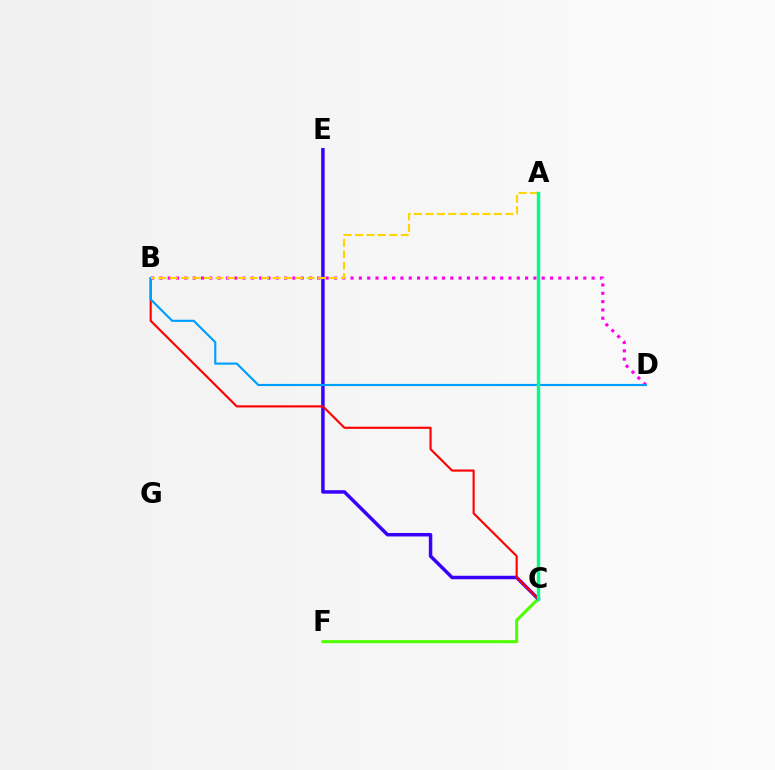{('C', 'F'): [{'color': '#4fff00', 'line_style': 'solid', 'thickness': 2.19}], ('C', 'E'): [{'color': '#3700ff', 'line_style': 'solid', 'thickness': 2.5}], ('B', 'C'): [{'color': '#ff0000', 'line_style': 'solid', 'thickness': 1.53}], ('B', 'D'): [{'color': '#ff00ed', 'line_style': 'dotted', 'thickness': 2.26}, {'color': '#009eff', 'line_style': 'solid', 'thickness': 1.55}], ('A', 'B'): [{'color': '#ffd500', 'line_style': 'dashed', 'thickness': 1.55}], ('A', 'C'): [{'color': '#00ff86', 'line_style': 'solid', 'thickness': 2.44}]}